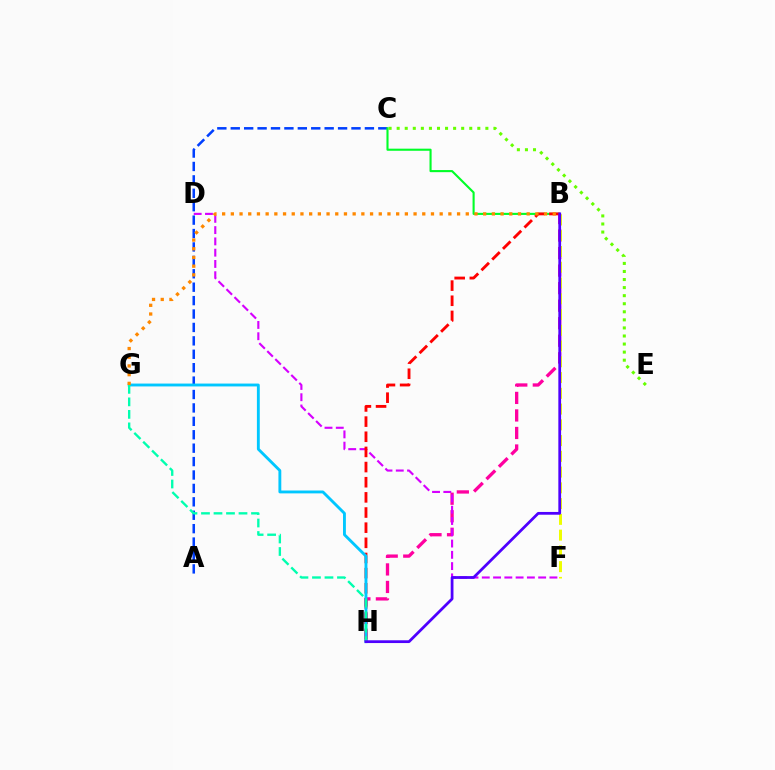{('A', 'C'): [{'color': '#003fff', 'line_style': 'dashed', 'thickness': 1.82}], ('B', 'H'): [{'color': '#ff00a0', 'line_style': 'dashed', 'thickness': 2.38}, {'color': '#ff0000', 'line_style': 'dashed', 'thickness': 2.06}, {'color': '#4f00ff', 'line_style': 'solid', 'thickness': 1.99}], ('D', 'F'): [{'color': '#d600ff', 'line_style': 'dashed', 'thickness': 1.53}], ('C', 'E'): [{'color': '#66ff00', 'line_style': 'dotted', 'thickness': 2.19}], ('B', 'C'): [{'color': '#00ff27', 'line_style': 'solid', 'thickness': 1.52}], ('B', 'F'): [{'color': '#eeff00', 'line_style': 'dashed', 'thickness': 2.14}], ('G', 'H'): [{'color': '#00c7ff', 'line_style': 'solid', 'thickness': 2.06}, {'color': '#00ffaf', 'line_style': 'dashed', 'thickness': 1.7}], ('B', 'G'): [{'color': '#ff8800', 'line_style': 'dotted', 'thickness': 2.36}]}